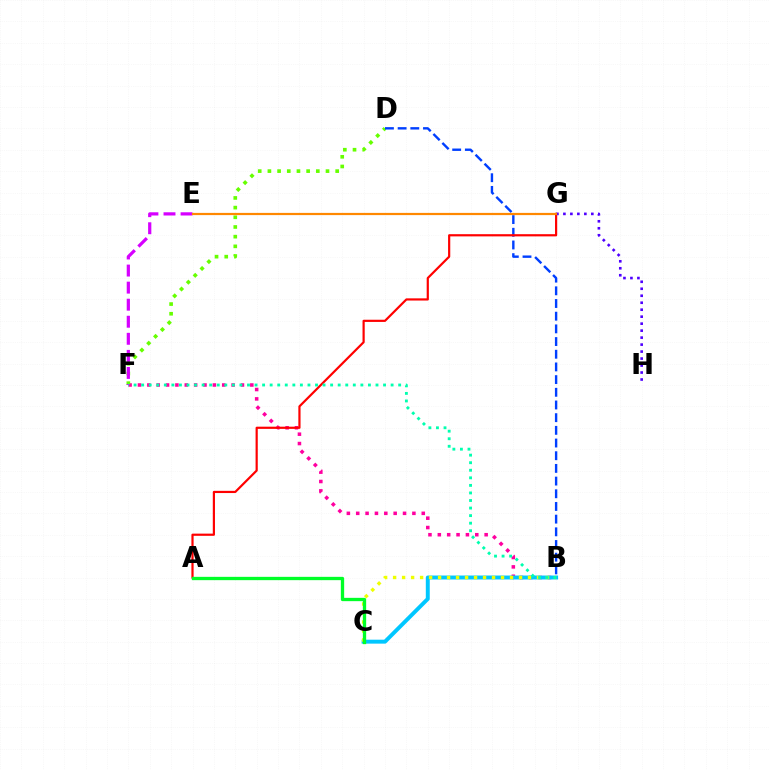{('B', 'F'): [{'color': '#ff00a0', 'line_style': 'dotted', 'thickness': 2.54}, {'color': '#00ffaf', 'line_style': 'dotted', 'thickness': 2.05}], ('D', 'F'): [{'color': '#66ff00', 'line_style': 'dotted', 'thickness': 2.63}], ('B', 'C'): [{'color': '#00c7ff', 'line_style': 'solid', 'thickness': 2.84}, {'color': '#eeff00', 'line_style': 'dotted', 'thickness': 2.44}], ('E', 'F'): [{'color': '#d600ff', 'line_style': 'dashed', 'thickness': 2.32}], ('B', 'D'): [{'color': '#003fff', 'line_style': 'dashed', 'thickness': 1.72}], ('A', 'G'): [{'color': '#ff0000', 'line_style': 'solid', 'thickness': 1.58}], ('A', 'C'): [{'color': '#00ff27', 'line_style': 'solid', 'thickness': 2.38}], ('G', 'H'): [{'color': '#4f00ff', 'line_style': 'dotted', 'thickness': 1.9}], ('E', 'G'): [{'color': '#ff8800', 'line_style': 'solid', 'thickness': 1.59}]}